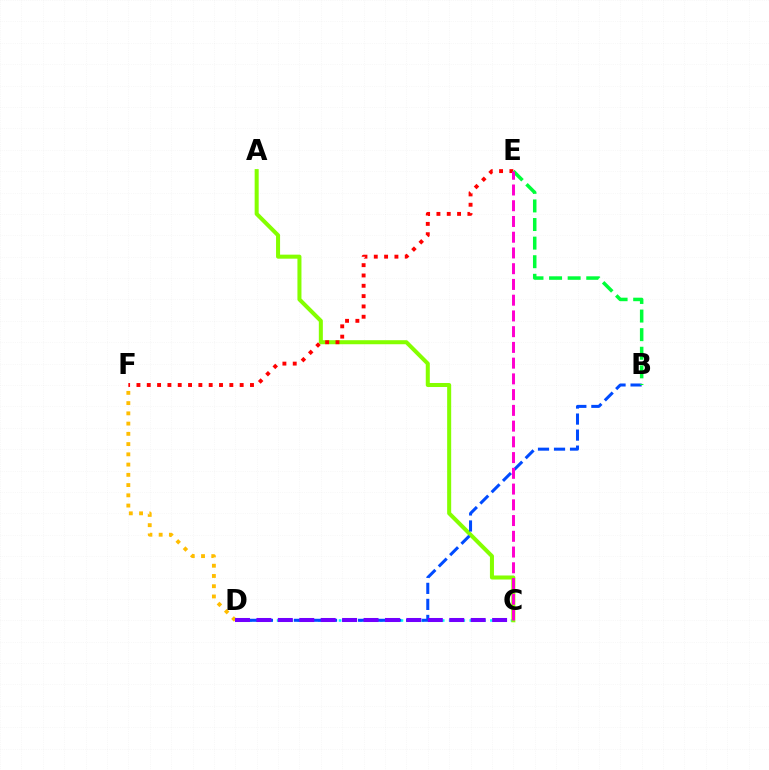{('C', 'D'): [{'color': '#00fff6', 'line_style': 'dotted', 'thickness': 1.87}, {'color': '#7200ff', 'line_style': 'dashed', 'thickness': 2.91}], ('D', 'F'): [{'color': '#ffbd00', 'line_style': 'dotted', 'thickness': 2.78}], ('A', 'C'): [{'color': '#84ff00', 'line_style': 'solid', 'thickness': 2.9}], ('B', 'D'): [{'color': '#004bff', 'line_style': 'dashed', 'thickness': 2.18}], ('E', 'F'): [{'color': '#ff0000', 'line_style': 'dotted', 'thickness': 2.8}], ('B', 'E'): [{'color': '#00ff39', 'line_style': 'dashed', 'thickness': 2.53}], ('C', 'E'): [{'color': '#ff00cf', 'line_style': 'dashed', 'thickness': 2.14}]}